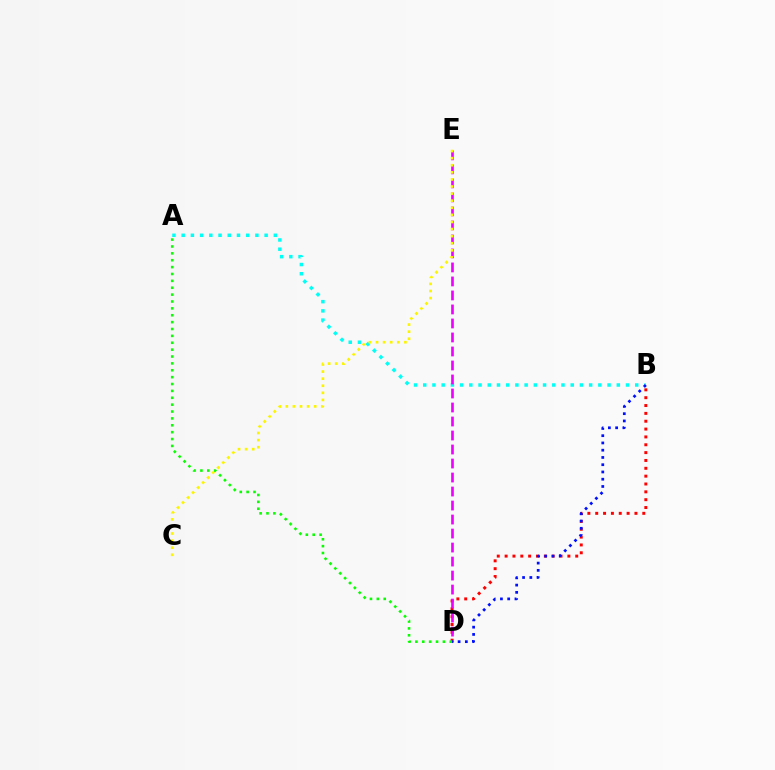{('A', 'B'): [{'color': '#00fff6', 'line_style': 'dotted', 'thickness': 2.5}], ('B', 'D'): [{'color': '#ff0000', 'line_style': 'dotted', 'thickness': 2.13}, {'color': '#0010ff', 'line_style': 'dotted', 'thickness': 1.97}], ('D', 'E'): [{'color': '#ee00ff', 'line_style': 'dashed', 'thickness': 1.9}], ('A', 'D'): [{'color': '#08ff00', 'line_style': 'dotted', 'thickness': 1.87}], ('C', 'E'): [{'color': '#fcf500', 'line_style': 'dotted', 'thickness': 1.93}]}